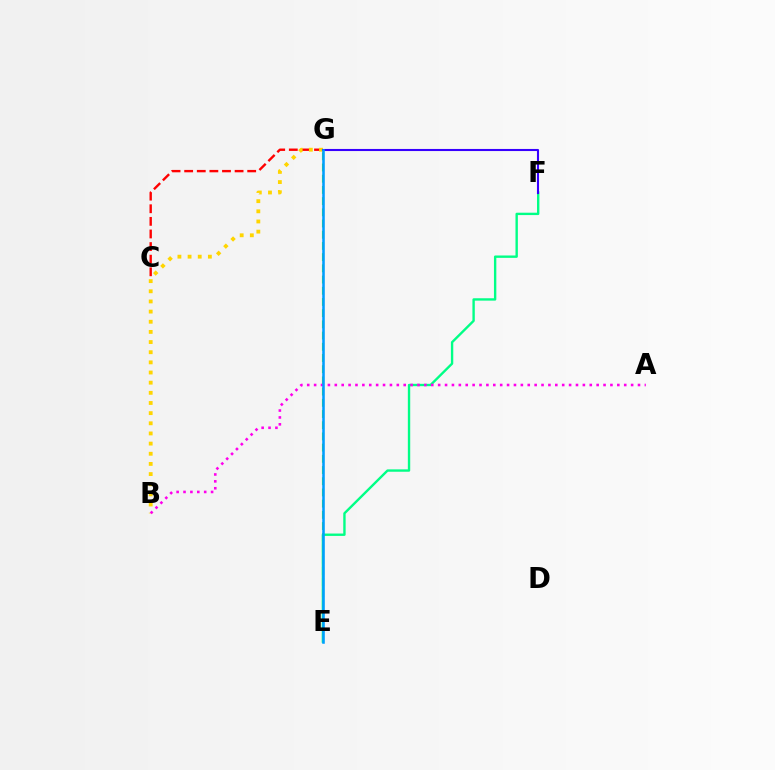{('E', 'G'): [{'color': '#4fff00', 'line_style': 'dashed', 'thickness': 1.52}, {'color': '#009eff', 'line_style': 'solid', 'thickness': 1.84}], ('C', 'G'): [{'color': '#ff0000', 'line_style': 'dashed', 'thickness': 1.71}], ('B', 'G'): [{'color': '#ffd500', 'line_style': 'dotted', 'thickness': 2.76}], ('E', 'F'): [{'color': '#00ff86', 'line_style': 'solid', 'thickness': 1.71}], ('A', 'B'): [{'color': '#ff00ed', 'line_style': 'dotted', 'thickness': 1.87}], ('F', 'G'): [{'color': '#3700ff', 'line_style': 'solid', 'thickness': 1.5}]}